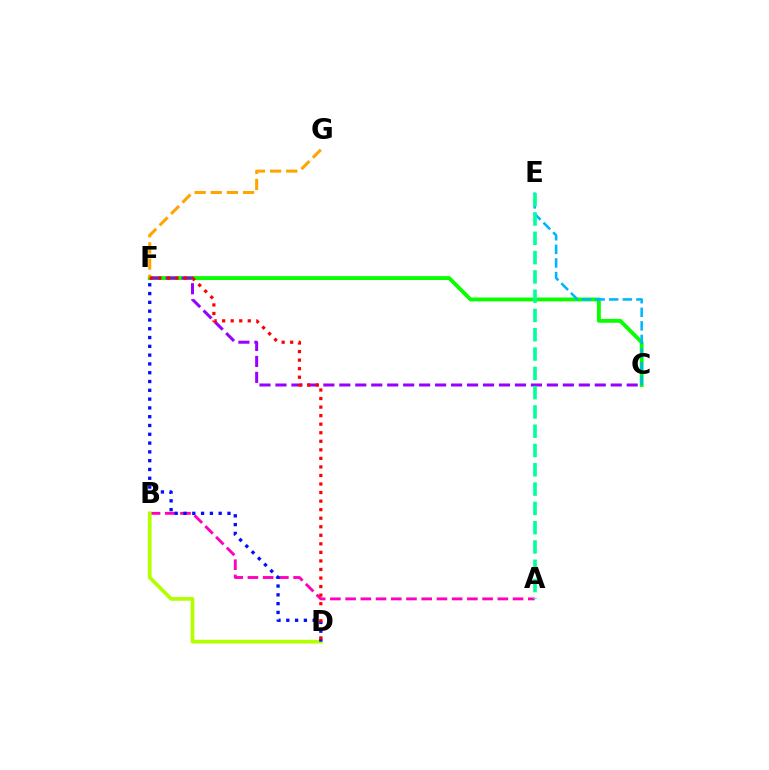{('C', 'F'): [{'color': '#08ff00', 'line_style': 'solid', 'thickness': 2.78}, {'color': '#9b00ff', 'line_style': 'dashed', 'thickness': 2.17}], ('A', 'B'): [{'color': '#ff00bd', 'line_style': 'dashed', 'thickness': 2.07}], ('B', 'D'): [{'color': '#b3ff00', 'line_style': 'solid', 'thickness': 2.68}], ('D', 'F'): [{'color': '#0010ff', 'line_style': 'dotted', 'thickness': 2.39}, {'color': '#ff0000', 'line_style': 'dotted', 'thickness': 2.32}], ('F', 'G'): [{'color': '#ffa500', 'line_style': 'dashed', 'thickness': 2.19}], ('C', 'E'): [{'color': '#00b5ff', 'line_style': 'dashed', 'thickness': 1.85}], ('A', 'E'): [{'color': '#00ff9d', 'line_style': 'dashed', 'thickness': 2.62}]}